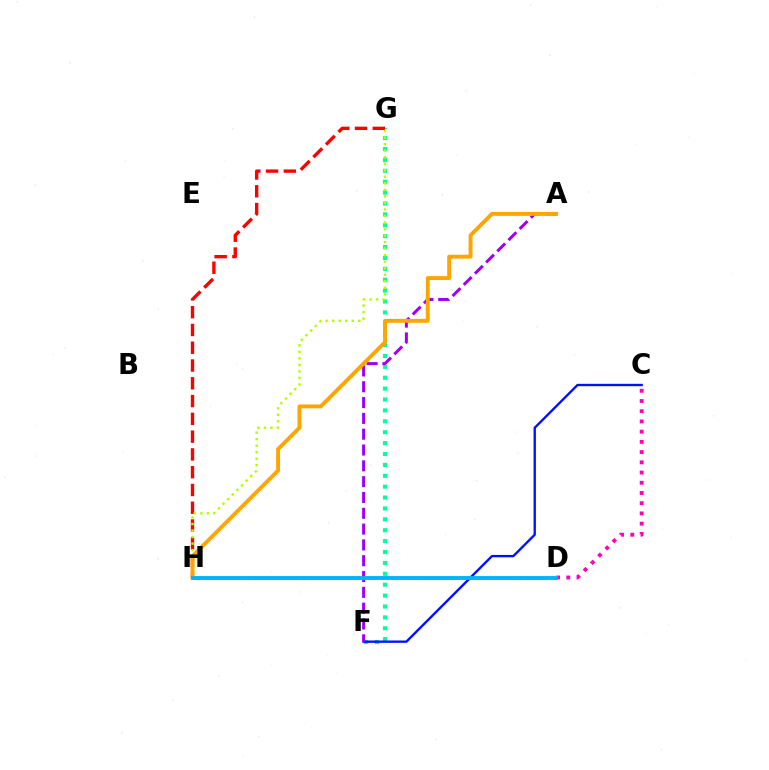{('F', 'G'): [{'color': '#00ff9d', 'line_style': 'dotted', 'thickness': 2.96}], ('C', 'D'): [{'color': '#ff00bd', 'line_style': 'dotted', 'thickness': 2.78}], ('D', 'H'): [{'color': '#08ff00', 'line_style': 'dotted', 'thickness': 1.9}, {'color': '#00b5ff', 'line_style': 'solid', 'thickness': 2.79}], ('G', 'H'): [{'color': '#ff0000', 'line_style': 'dashed', 'thickness': 2.42}, {'color': '#b3ff00', 'line_style': 'dotted', 'thickness': 1.77}], ('C', 'F'): [{'color': '#0010ff', 'line_style': 'solid', 'thickness': 1.69}], ('A', 'F'): [{'color': '#9b00ff', 'line_style': 'dashed', 'thickness': 2.15}], ('A', 'H'): [{'color': '#ffa500', 'line_style': 'solid', 'thickness': 2.81}]}